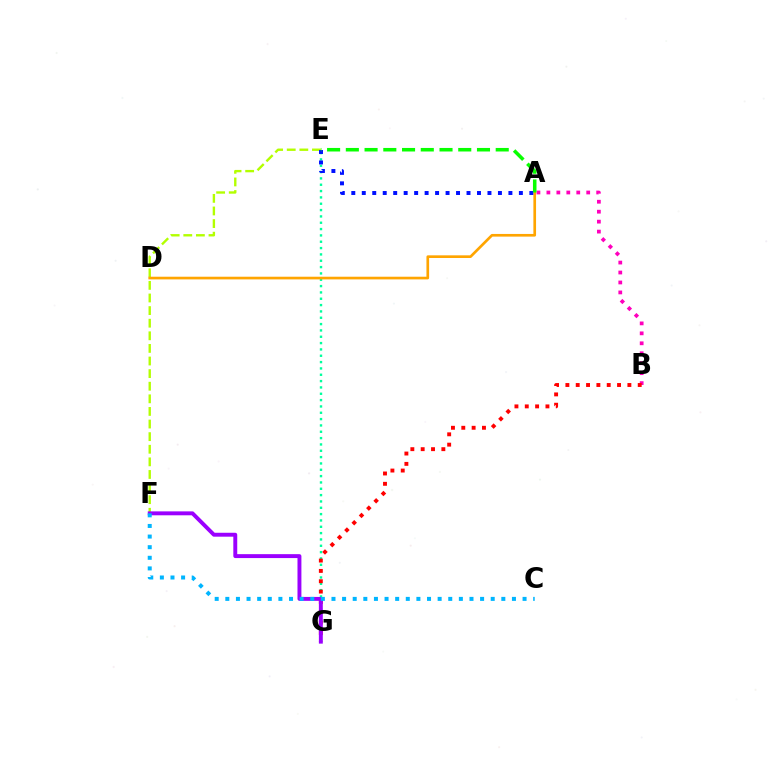{('E', 'G'): [{'color': '#00ff9d', 'line_style': 'dotted', 'thickness': 1.72}], ('A', 'B'): [{'color': '#ff00bd', 'line_style': 'dotted', 'thickness': 2.7}], ('E', 'F'): [{'color': '#b3ff00', 'line_style': 'dashed', 'thickness': 1.71}], ('A', 'D'): [{'color': '#ffa500', 'line_style': 'solid', 'thickness': 1.92}], ('B', 'G'): [{'color': '#ff0000', 'line_style': 'dotted', 'thickness': 2.81}], ('F', 'G'): [{'color': '#9b00ff', 'line_style': 'solid', 'thickness': 2.82}], ('A', 'E'): [{'color': '#0010ff', 'line_style': 'dotted', 'thickness': 2.85}, {'color': '#08ff00', 'line_style': 'dashed', 'thickness': 2.55}], ('C', 'F'): [{'color': '#00b5ff', 'line_style': 'dotted', 'thickness': 2.88}]}